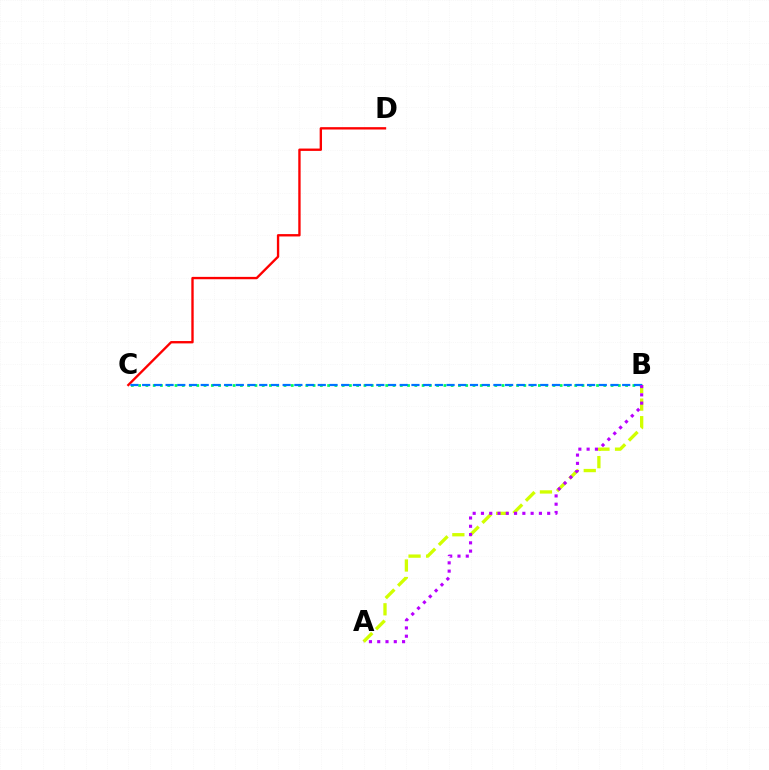{('A', 'B'): [{'color': '#d1ff00', 'line_style': 'dashed', 'thickness': 2.38}, {'color': '#b900ff', 'line_style': 'dotted', 'thickness': 2.25}], ('B', 'C'): [{'color': '#00ff5c', 'line_style': 'dotted', 'thickness': 1.97}, {'color': '#0074ff', 'line_style': 'dashed', 'thickness': 1.59}], ('C', 'D'): [{'color': '#ff0000', 'line_style': 'solid', 'thickness': 1.7}]}